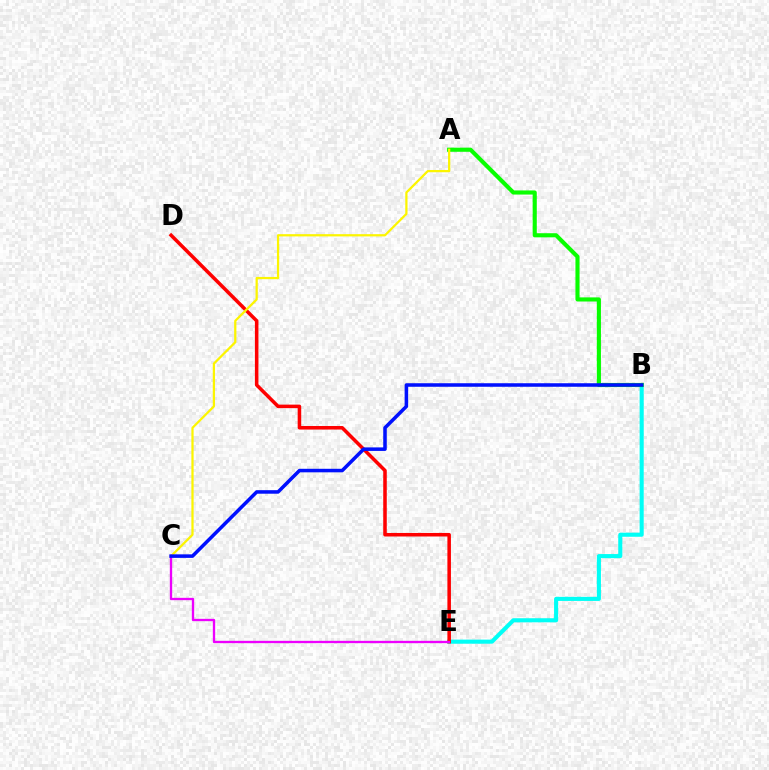{('B', 'E'): [{'color': '#00fff6', 'line_style': 'solid', 'thickness': 2.94}], ('D', 'E'): [{'color': '#ff0000', 'line_style': 'solid', 'thickness': 2.55}], ('A', 'B'): [{'color': '#08ff00', 'line_style': 'solid', 'thickness': 2.96}], ('A', 'C'): [{'color': '#fcf500', 'line_style': 'solid', 'thickness': 1.62}], ('C', 'E'): [{'color': '#ee00ff', 'line_style': 'solid', 'thickness': 1.67}], ('B', 'C'): [{'color': '#0010ff', 'line_style': 'solid', 'thickness': 2.54}]}